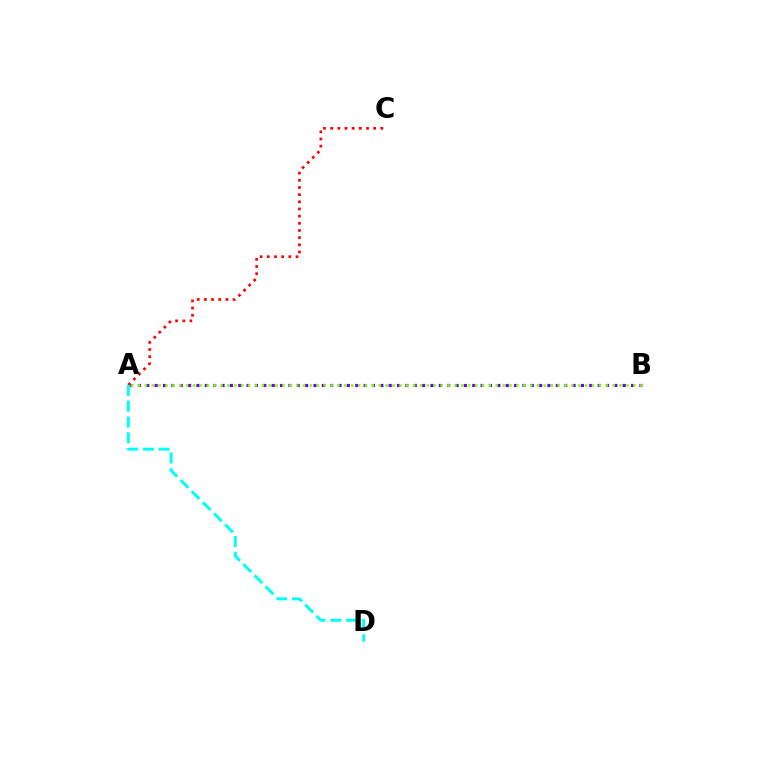{('A', 'B'): [{'color': '#7200ff', 'line_style': 'dotted', 'thickness': 2.27}, {'color': '#84ff00', 'line_style': 'dotted', 'thickness': 1.87}], ('A', 'C'): [{'color': '#ff0000', 'line_style': 'dotted', 'thickness': 1.95}], ('A', 'D'): [{'color': '#00fff6', 'line_style': 'dashed', 'thickness': 2.14}]}